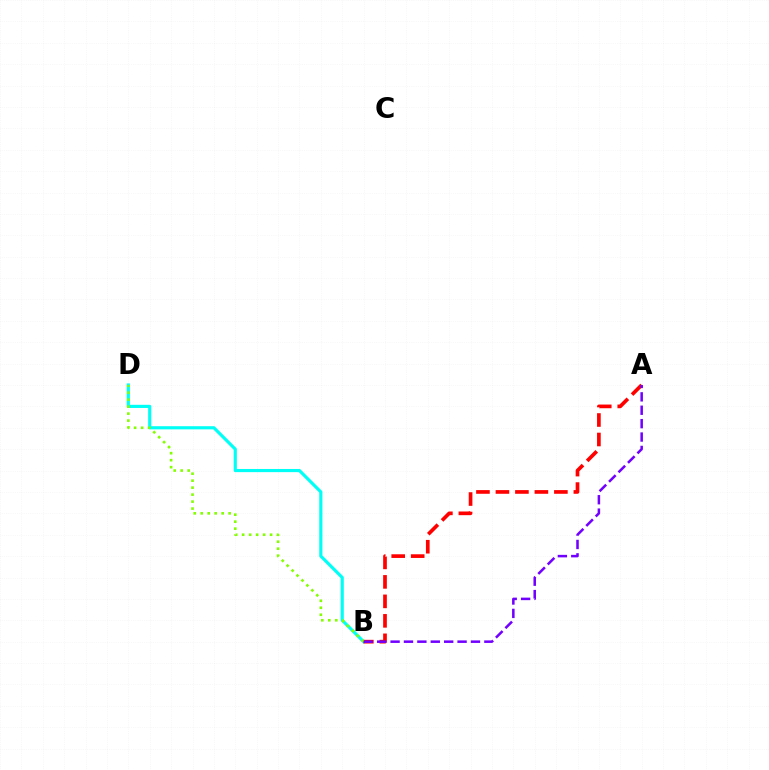{('B', 'D'): [{'color': '#00fff6', 'line_style': 'solid', 'thickness': 2.27}, {'color': '#84ff00', 'line_style': 'dotted', 'thickness': 1.9}], ('A', 'B'): [{'color': '#ff0000', 'line_style': 'dashed', 'thickness': 2.65}, {'color': '#7200ff', 'line_style': 'dashed', 'thickness': 1.82}]}